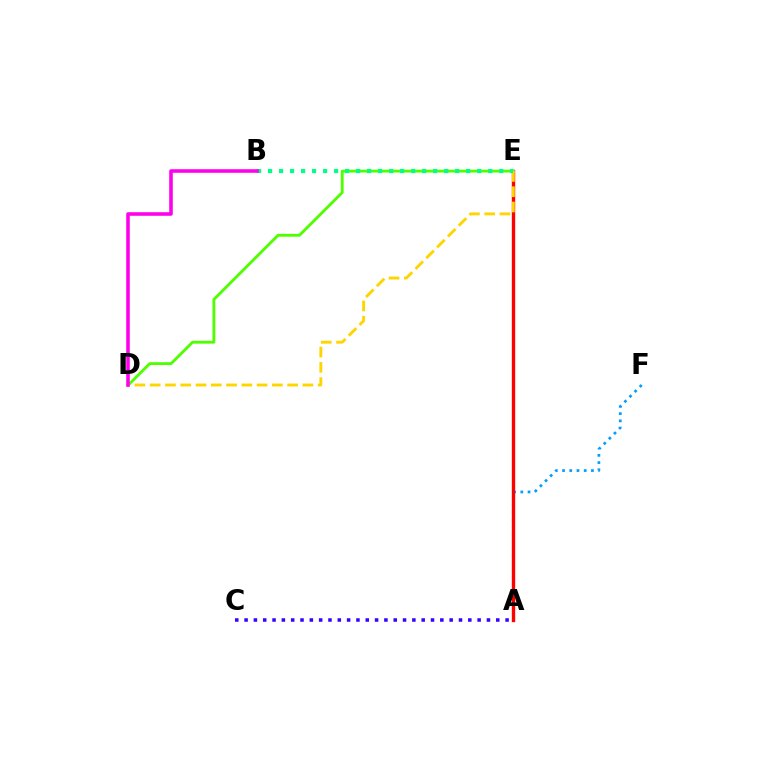{('A', 'F'): [{'color': '#009eff', 'line_style': 'dotted', 'thickness': 1.96}], ('A', 'E'): [{'color': '#ff0000', 'line_style': 'solid', 'thickness': 2.42}], ('D', 'E'): [{'color': '#4fff00', 'line_style': 'solid', 'thickness': 2.05}, {'color': '#ffd500', 'line_style': 'dashed', 'thickness': 2.08}], ('A', 'C'): [{'color': '#3700ff', 'line_style': 'dotted', 'thickness': 2.53}], ('B', 'E'): [{'color': '#00ff86', 'line_style': 'dotted', 'thickness': 2.99}], ('B', 'D'): [{'color': '#ff00ed', 'line_style': 'solid', 'thickness': 2.57}]}